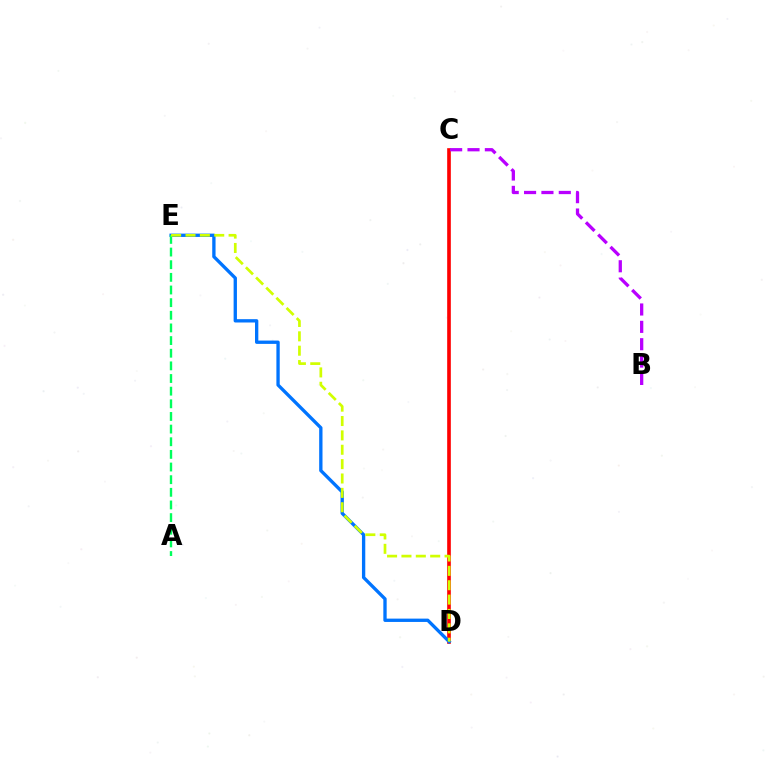{('C', 'D'): [{'color': '#ff0000', 'line_style': 'solid', 'thickness': 2.63}], ('D', 'E'): [{'color': '#0074ff', 'line_style': 'solid', 'thickness': 2.39}, {'color': '#d1ff00', 'line_style': 'dashed', 'thickness': 1.95}], ('B', 'C'): [{'color': '#b900ff', 'line_style': 'dashed', 'thickness': 2.36}], ('A', 'E'): [{'color': '#00ff5c', 'line_style': 'dashed', 'thickness': 1.72}]}